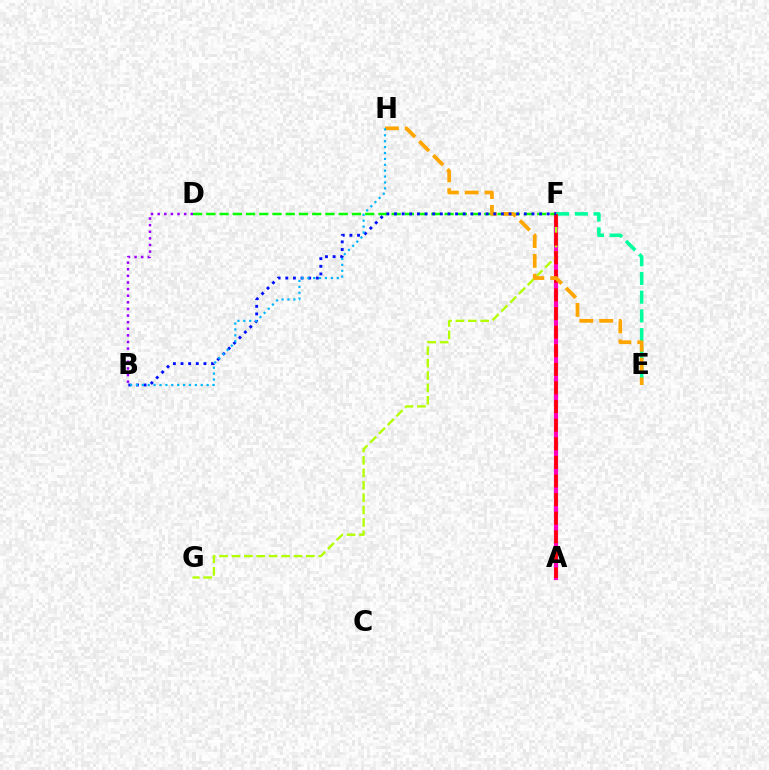{('A', 'F'): [{'color': '#ff00bd', 'line_style': 'solid', 'thickness': 3.0}, {'color': '#ff0000', 'line_style': 'dashed', 'thickness': 2.53}], ('D', 'F'): [{'color': '#08ff00', 'line_style': 'dashed', 'thickness': 1.8}], ('E', 'F'): [{'color': '#00ff9d', 'line_style': 'dashed', 'thickness': 2.54}], ('F', 'G'): [{'color': '#b3ff00', 'line_style': 'dashed', 'thickness': 1.68}], ('E', 'H'): [{'color': '#ffa500', 'line_style': 'dashed', 'thickness': 2.69}], ('B', 'F'): [{'color': '#0010ff', 'line_style': 'dotted', 'thickness': 2.07}], ('B', 'H'): [{'color': '#00b5ff', 'line_style': 'dotted', 'thickness': 1.6}], ('B', 'D'): [{'color': '#9b00ff', 'line_style': 'dotted', 'thickness': 1.8}]}